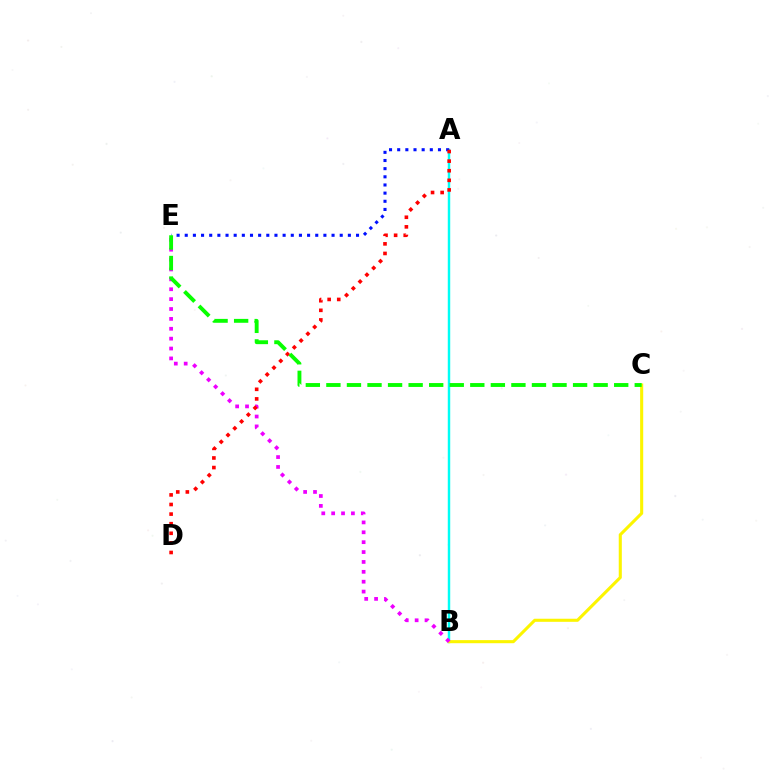{('A', 'B'): [{'color': '#00fff6', 'line_style': 'solid', 'thickness': 1.76}], ('A', 'E'): [{'color': '#0010ff', 'line_style': 'dotted', 'thickness': 2.22}], ('B', 'C'): [{'color': '#fcf500', 'line_style': 'solid', 'thickness': 2.22}], ('B', 'E'): [{'color': '#ee00ff', 'line_style': 'dotted', 'thickness': 2.69}], ('A', 'D'): [{'color': '#ff0000', 'line_style': 'dotted', 'thickness': 2.61}], ('C', 'E'): [{'color': '#08ff00', 'line_style': 'dashed', 'thickness': 2.79}]}